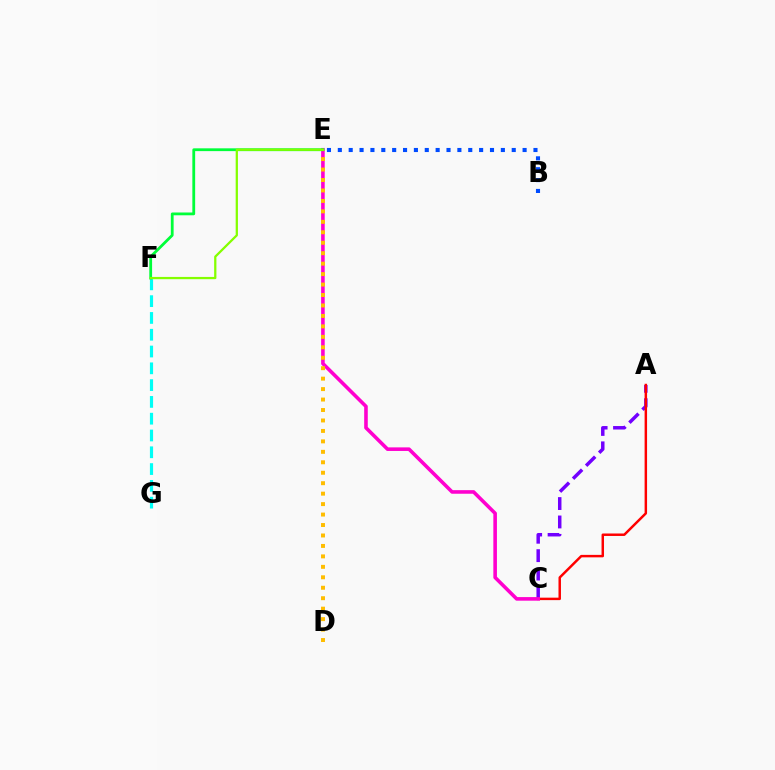{('A', 'C'): [{'color': '#7200ff', 'line_style': 'dashed', 'thickness': 2.5}, {'color': '#ff0000', 'line_style': 'solid', 'thickness': 1.78}], ('C', 'E'): [{'color': '#ff00cf', 'line_style': 'solid', 'thickness': 2.58}], ('D', 'E'): [{'color': '#ffbd00', 'line_style': 'dotted', 'thickness': 2.84}], ('F', 'G'): [{'color': '#00fff6', 'line_style': 'dashed', 'thickness': 2.28}], ('E', 'F'): [{'color': '#00ff39', 'line_style': 'solid', 'thickness': 2.01}, {'color': '#84ff00', 'line_style': 'solid', 'thickness': 1.63}], ('B', 'E'): [{'color': '#004bff', 'line_style': 'dotted', 'thickness': 2.95}]}